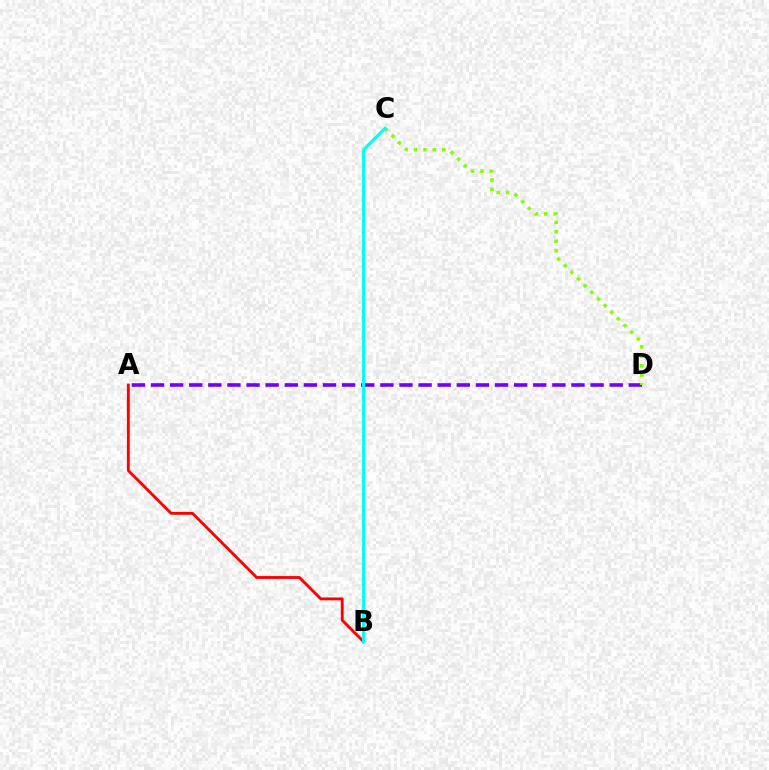{('A', 'D'): [{'color': '#7200ff', 'line_style': 'dashed', 'thickness': 2.6}], ('A', 'B'): [{'color': '#ff0000', 'line_style': 'solid', 'thickness': 2.06}], ('C', 'D'): [{'color': '#84ff00', 'line_style': 'dotted', 'thickness': 2.56}], ('B', 'C'): [{'color': '#00fff6', 'line_style': 'solid', 'thickness': 2.24}]}